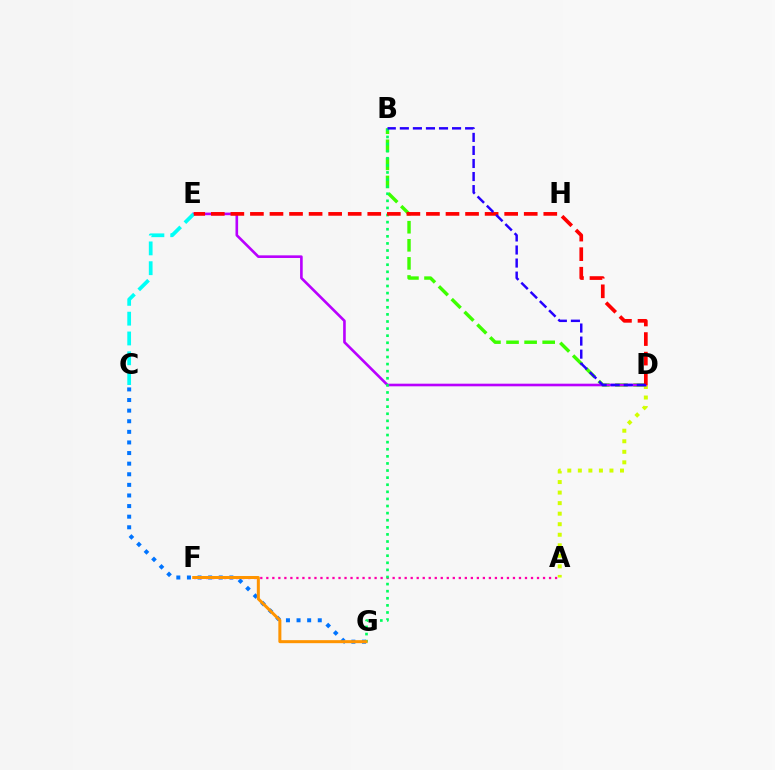{('A', 'D'): [{'color': '#d1ff00', 'line_style': 'dotted', 'thickness': 2.86}], ('B', 'D'): [{'color': '#3dff00', 'line_style': 'dashed', 'thickness': 2.46}, {'color': '#2500ff', 'line_style': 'dashed', 'thickness': 1.77}], ('C', 'G'): [{'color': '#0074ff', 'line_style': 'dotted', 'thickness': 2.88}], ('A', 'F'): [{'color': '#ff00ac', 'line_style': 'dotted', 'thickness': 1.63}], ('D', 'E'): [{'color': '#b900ff', 'line_style': 'solid', 'thickness': 1.89}, {'color': '#ff0000', 'line_style': 'dashed', 'thickness': 2.66}], ('B', 'G'): [{'color': '#00ff5c', 'line_style': 'dotted', 'thickness': 1.93}], ('F', 'G'): [{'color': '#ff9400', 'line_style': 'solid', 'thickness': 2.17}], ('C', 'E'): [{'color': '#00fff6', 'line_style': 'dashed', 'thickness': 2.69}]}